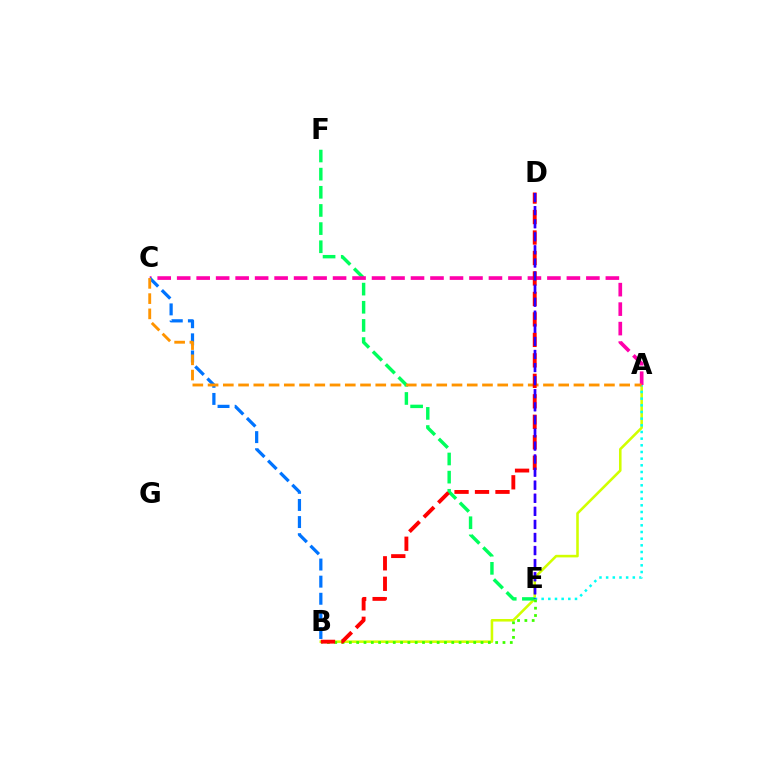{('A', 'B'): [{'color': '#d1ff00', 'line_style': 'solid', 'thickness': 1.85}], ('D', 'E'): [{'color': '#b900ff', 'line_style': 'dashed', 'thickness': 1.78}, {'color': '#2500ff', 'line_style': 'dashed', 'thickness': 1.78}], ('E', 'F'): [{'color': '#00ff5c', 'line_style': 'dashed', 'thickness': 2.47}], ('A', 'C'): [{'color': '#ff00ac', 'line_style': 'dashed', 'thickness': 2.65}, {'color': '#ff9400', 'line_style': 'dashed', 'thickness': 2.07}], ('A', 'E'): [{'color': '#00fff6', 'line_style': 'dotted', 'thickness': 1.81}], ('B', 'E'): [{'color': '#3dff00', 'line_style': 'dotted', 'thickness': 1.99}], ('B', 'C'): [{'color': '#0074ff', 'line_style': 'dashed', 'thickness': 2.32}], ('B', 'D'): [{'color': '#ff0000', 'line_style': 'dashed', 'thickness': 2.78}]}